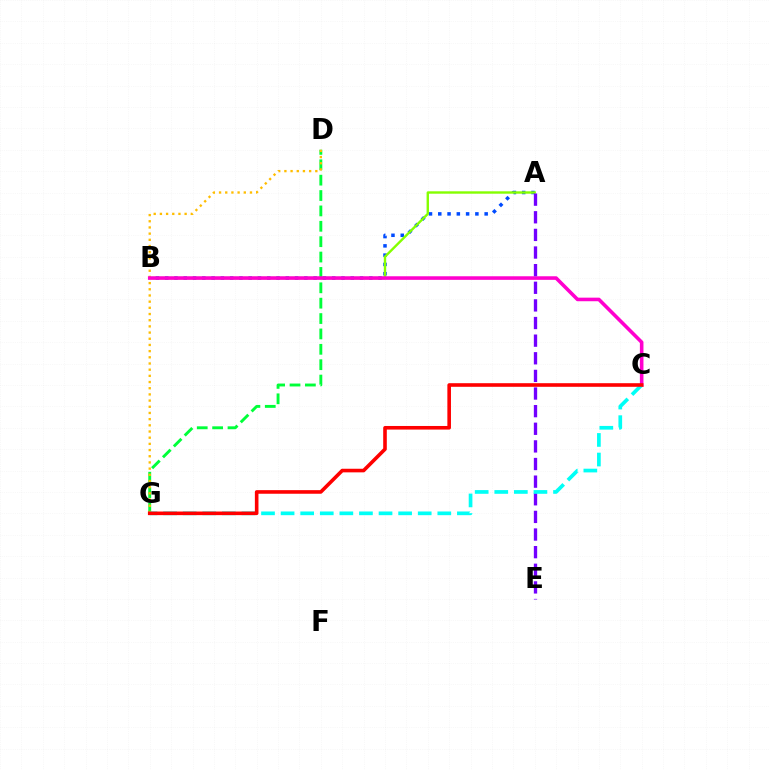{('D', 'G'): [{'color': '#00ff39', 'line_style': 'dashed', 'thickness': 2.09}, {'color': '#ffbd00', 'line_style': 'dotted', 'thickness': 1.68}], ('A', 'B'): [{'color': '#004bff', 'line_style': 'dotted', 'thickness': 2.52}, {'color': '#84ff00', 'line_style': 'solid', 'thickness': 1.72}], ('B', 'C'): [{'color': '#ff00cf', 'line_style': 'solid', 'thickness': 2.58}], ('A', 'E'): [{'color': '#7200ff', 'line_style': 'dashed', 'thickness': 2.39}], ('C', 'G'): [{'color': '#00fff6', 'line_style': 'dashed', 'thickness': 2.66}, {'color': '#ff0000', 'line_style': 'solid', 'thickness': 2.59}]}